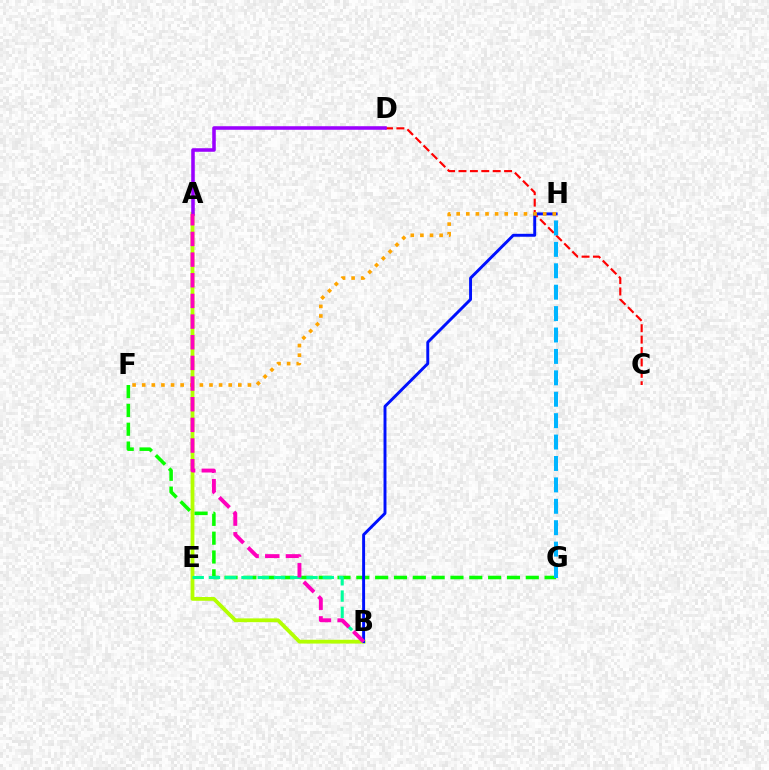{('C', 'D'): [{'color': '#ff0000', 'line_style': 'dashed', 'thickness': 1.55}], ('A', 'B'): [{'color': '#b3ff00', 'line_style': 'solid', 'thickness': 2.73}, {'color': '#ff00bd', 'line_style': 'dashed', 'thickness': 2.81}], ('F', 'G'): [{'color': '#08ff00', 'line_style': 'dashed', 'thickness': 2.56}], ('B', 'H'): [{'color': '#0010ff', 'line_style': 'solid', 'thickness': 2.11}], ('B', 'E'): [{'color': '#00ff9d', 'line_style': 'dashed', 'thickness': 2.21}], ('F', 'H'): [{'color': '#ffa500', 'line_style': 'dotted', 'thickness': 2.61}], ('A', 'D'): [{'color': '#9b00ff', 'line_style': 'solid', 'thickness': 2.56}], ('G', 'H'): [{'color': '#00b5ff', 'line_style': 'dashed', 'thickness': 2.91}]}